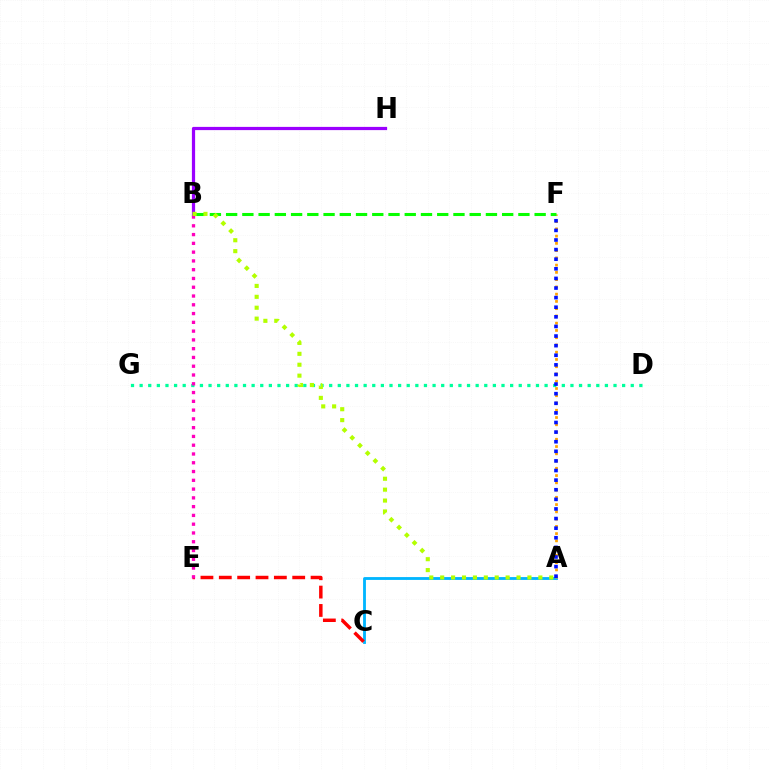{('A', 'C'): [{'color': '#00b5ff', 'line_style': 'solid', 'thickness': 2.04}], ('A', 'F'): [{'color': '#ffa500', 'line_style': 'dotted', 'thickness': 1.97}, {'color': '#0010ff', 'line_style': 'dotted', 'thickness': 2.61}], ('C', 'E'): [{'color': '#ff0000', 'line_style': 'dashed', 'thickness': 2.49}], ('D', 'G'): [{'color': '#00ff9d', 'line_style': 'dotted', 'thickness': 2.34}], ('B', 'H'): [{'color': '#9b00ff', 'line_style': 'solid', 'thickness': 2.32}], ('B', 'E'): [{'color': '#ff00bd', 'line_style': 'dotted', 'thickness': 2.38}], ('B', 'F'): [{'color': '#08ff00', 'line_style': 'dashed', 'thickness': 2.21}], ('A', 'B'): [{'color': '#b3ff00', 'line_style': 'dotted', 'thickness': 2.96}]}